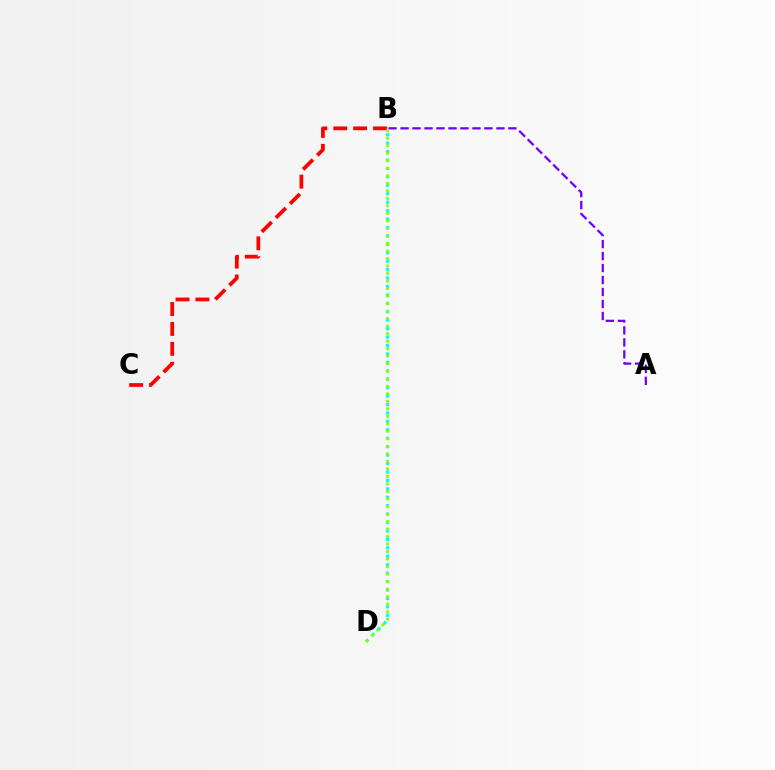{('B', 'C'): [{'color': '#ff0000', 'line_style': 'dashed', 'thickness': 2.7}], ('A', 'B'): [{'color': '#7200ff', 'line_style': 'dashed', 'thickness': 1.63}], ('B', 'D'): [{'color': '#00fff6', 'line_style': 'dotted', 'thickness': 2.29}, {'color': '#84ff00', 'line_style': 'dotted', 'thickness': 2.04}]}